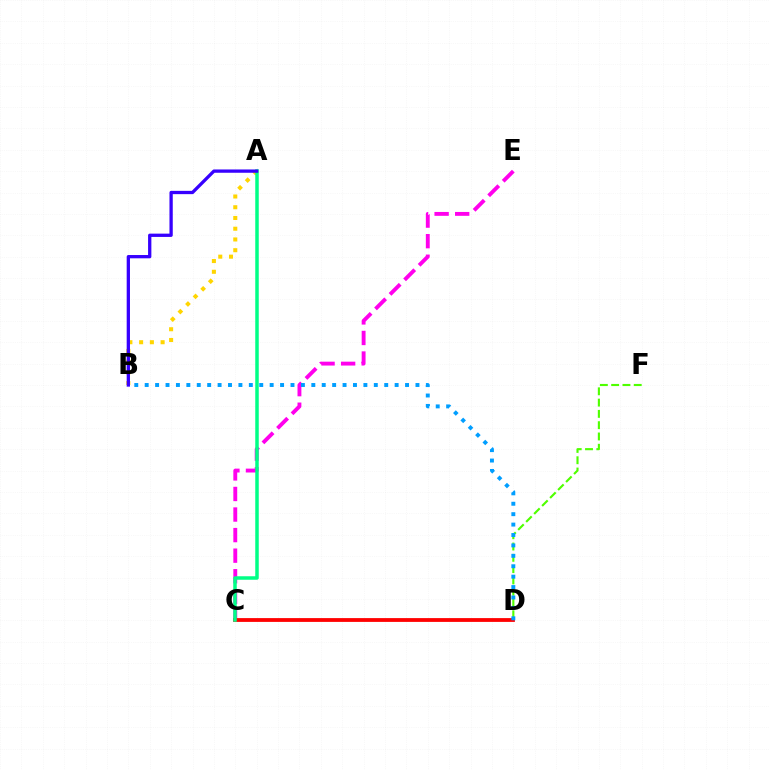{('C', 'E'): [{'color': '#ff00ed', 'line_style': 'dashed', 'thickness': 2.79}], ('A', 'B'): [{'color': '#ffd500', 'line_style': 'dotted', 'thickness': 2.92}, {'color': '#3700ff', 'line_style': 'solid', 'thickness': 2.37}], ('C', 'D'): [{'color': '#ff0000', 'line_style': 'solid', 'thickness': 2.74}], ('D', 'F'): [{'color': '#4fff00', 'line_style': 'dashed', 'thickness': 1.53}], ('A', 'C'): [{'color': '#00ff86', 'line_style': 'solid', 'thickness': 2.52}], ('B', 'D'): [{'color': '#009eff', 'line_style': 'dotted', 'thickness': 2.83}]}